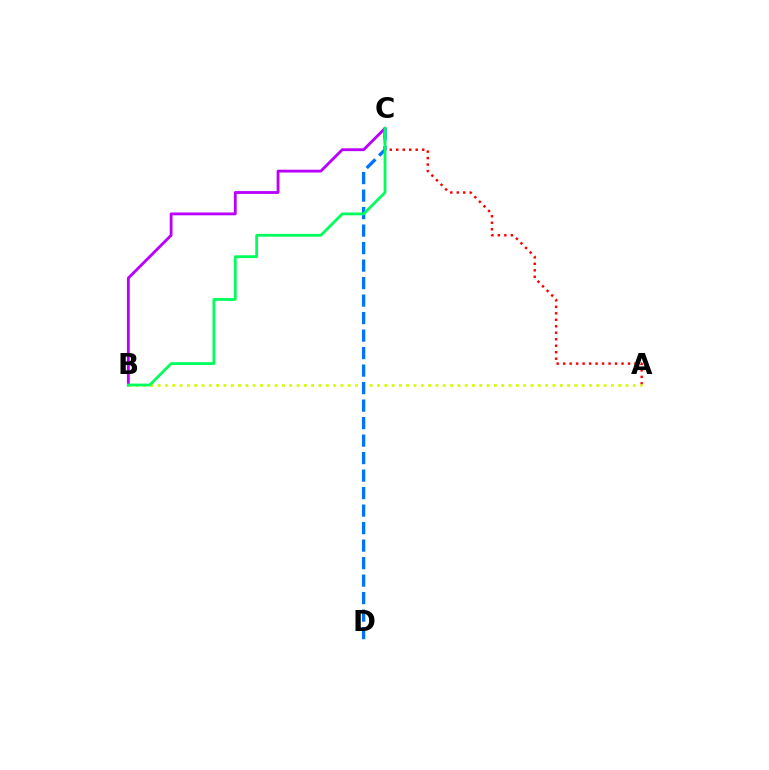{('A', 'C'): [{'color': '#ff0000', 'line_style': 'dotted', 'thickness': 1.76}], ('B', 'C'): [{'color': '#b900ff', 'line_style': 'solid', 'thickness': 2.04}, {'color': '#00ff5c', 'line_style': 'solid', 'thickness': 2.01}], ('A', 'B'): [{'color': '#d1ff00', 'line_style': 'dotted', 'thickness': 1.99}], ('C', 'D'): [{'color': '#0074ff', 'line_style': 'dashed', 'thickness': 2.38}]}